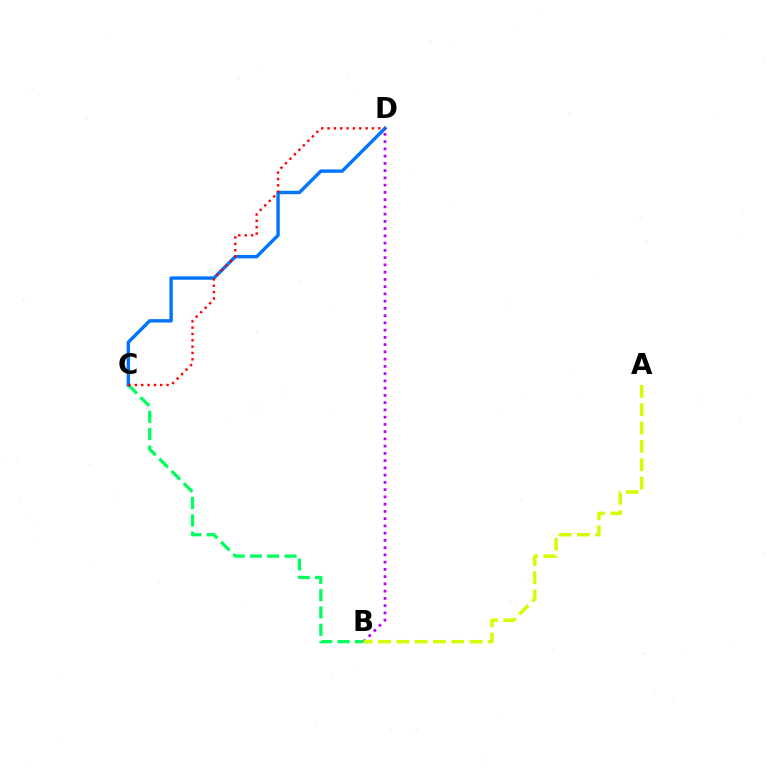{('B', 'C'): [{'color': '#00ff5c', 'line_style': 'dashed', 'thickness': 2.35}], ('C', 'D'): [{'color': '#0074ff', 'line_style': 'solid', 'thickness': 2.44}, {'color': '#ff0000', 'line_style': 'dotted', 'thickness': 1.72}], ('B', 'D'): [{'color': '#b900ff', 'line_style': 'dotted', 'thickness': 1.97}], ('A', 'B'): [{'color': '#d1ff00', 'line_style': 'dashed', 'thickness': 2.49}]}